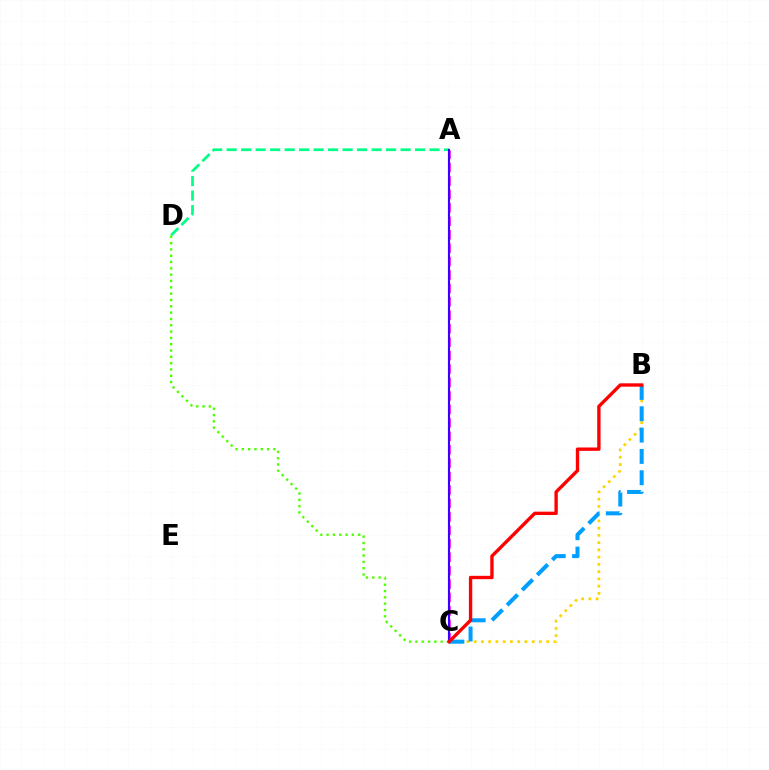{('B', 'C'): [{'color': '#ffd500', 'line_style': 'dotted', 'thickness': 1.97}, {'color': '#009eff', 'line_style': 'dashed', 'thickness': 2.9}, {'color': '#ff0000', 'line_style': 'solid', 'thickness': 2.42}], ('A', 'D'): [{'color': '#00ff86', 'line_style': 'dashed', 'thickness': 1.97}], ('A', 'C'): [{'color': '#ff00ed', 'line_style': 'dashed', 'thickness': 1.83}, {'color': '#3700ff', 'line_style': 'solid', 'thickness': 1.54}], ('C', 'D'): [{'color': '#4fff00', 'line_style': 'dotted', 'thickness': 1.72}]}